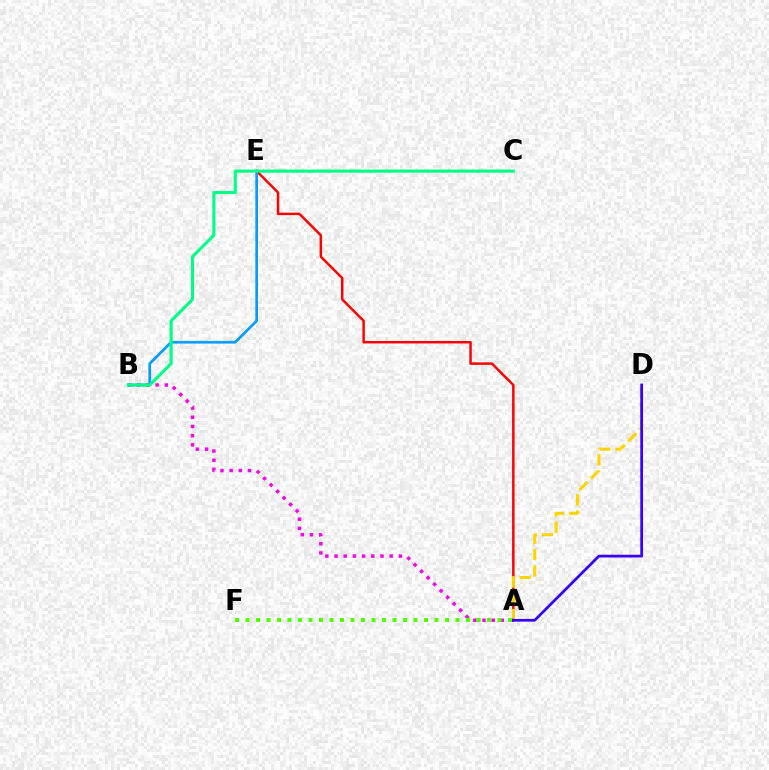{('A', 'E'): [{'color': '#ff0000', 'line_style': 'solid', 'thickness': 1.77}], ('B', 'E'): [{'color': '#009eff', 'line_style': 'solid', 'thickness': 1.94}], ('A', 'D'): [{'color': '#ffd500', 'line_style': 'dashed', 'thickness': 2.21}, {'color': '#3700ff', 'line_style': 'solid', 'thickness': 1.98}], ('A', 'B'): [{'color': '#ff00ed', 'line_style': 'dotted', 'thickness': 2.5}], ('A', 'F'): [{'color': '#4fff00', 'line_style': 'dotted', 'thickness': 2.85}], ('B', 'C'): [{'color': '#00ff86', 'line_style': 'solid', 'thickness': 2.23}]}